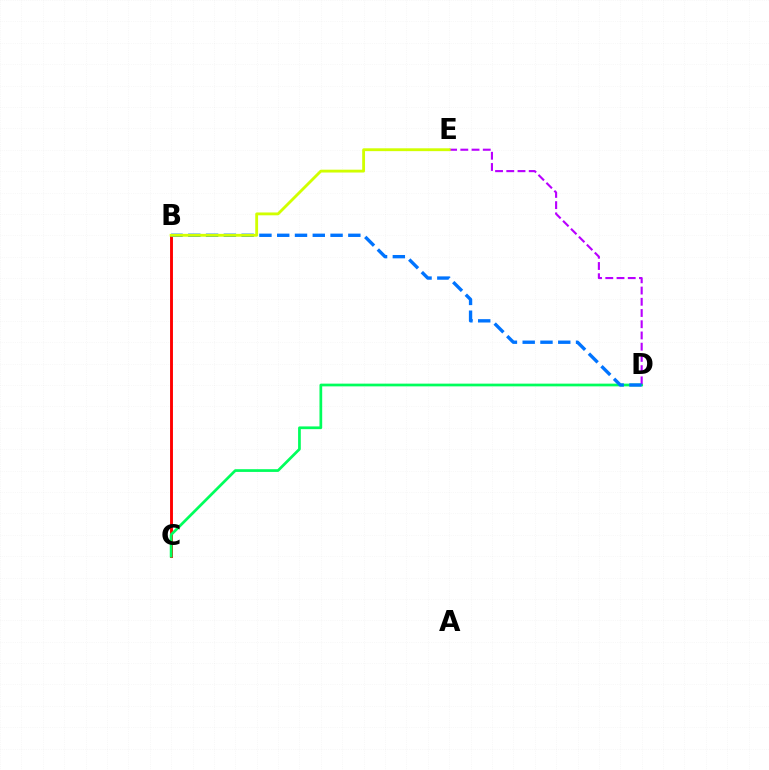{('B', 'C'): [{'color': '#ff0000', 'line_style': 'solid', 'thickness': 2.09}], ('C', 'D'): [{'color': '#00ff5c', 'line_style': 'solid', 'thickness': 1.96}], ('D', 'E'): [{'color': '#b900ff', 'line_style': 'dashed', 'thickness': 1.52}], ('B', 'D'): [{'color': '#0074ff', 'line_style': 'dashed', 'thickness': 2.42}], ('B', 'E'): [{'color': '#d1ff00', 'line_style': 'solid', 'thickness': 2.05}]}